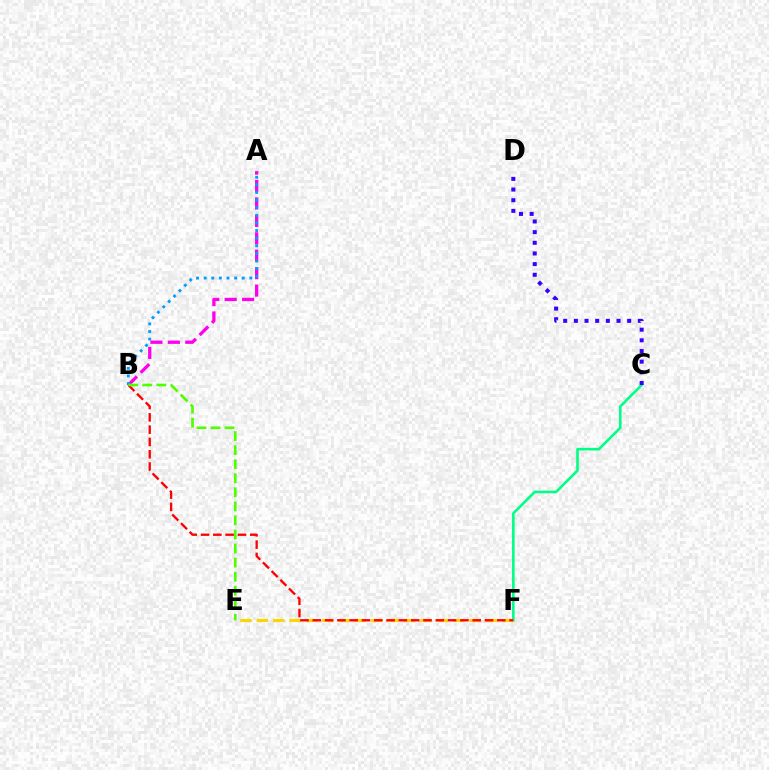{('A', 'B'): [{'color': '#ff00ed', 'line_style': 'dashed', 'thickness': 2.37}, {'color': '#009eff', 'line_style': 'dotted', 'thickness': 2.07}], ('C', 'F'): [{'color': '#00ff86', 'line_style': 'solid', 'thickness': 1.87}], ('E', 'F'): [{'color': '#ffd500', 'line_style': 'dashed', 'thickness': 2.22}], ('C', 'D'): [{'color': '#3700ff', 'line_style': 'dotted', 'thickness': 2.9}], ('B', 'F'): [{'color': '#ff0000', 'line_style': 'dashed', 'thickness': 1.67}], ('B', 'E'): [{'color': '#4fff00', 'line_style': 'dashed', 'thickness': 1.91}]}